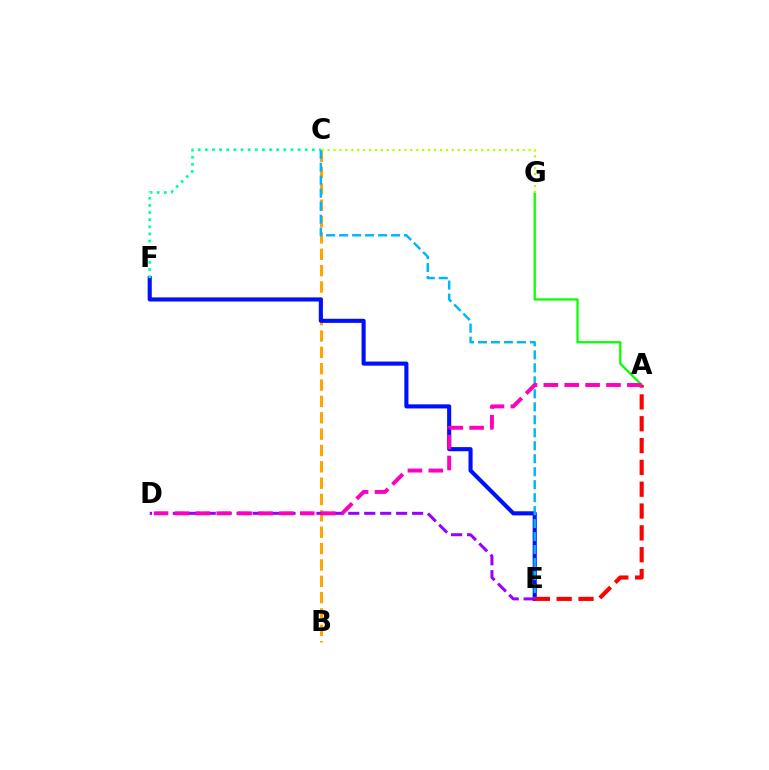{('B', 'C'): [{'color': '#ffa500', 'line_style': 'dashed', 'thickness': 2.22}], ('A', 'G'): [{'color': '#08ff00', 'line_style': 'solid', 'thickness': 1.63}], ('E', 'F'): [{'color': '#0010ff', 'line_style': 'solid', 'thickness': 2.96}], ('C', 'F'): [{'color': '#00ff9d', 'line_style': 'dotted', 'thickness': 1.94}], ('C', 'E'): [{'color': '#00b5ff', 'line_style': 'dashed', 'thickness': 1.76}], ('A', 'E'): [{'color': '#ff0000', 'line_style': 'dashed', 'thickness': 2.97}], ('C', 'G'): [{'color': '#b3ff00', 'line_style': 'dotted', 'thickness': 1.61}], ('D', 'E'): [{'color': '#9b00ff', 'line_style': 'dashed', 'thickness': 2.17}], ('A', 'D'): [{'color': '#ff00bd', 'line_style': 'dashed', 'thickness': 2.84}]}